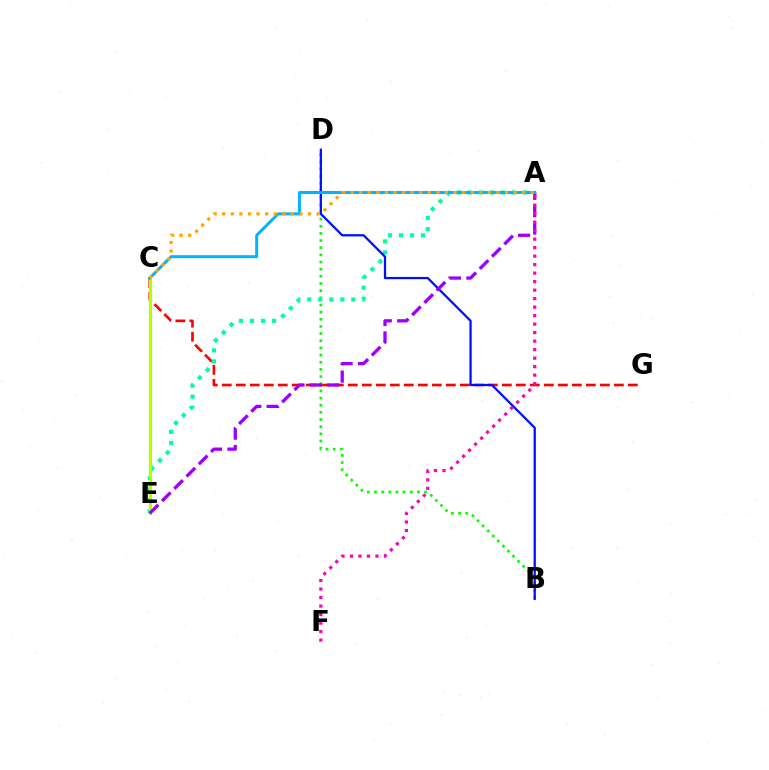{('C', 'G'): [{'color': '#ff0000', 'line_style': 'dashed', 'thickness': 1.9}], ('B', 'D'): [{'color': '#08ff00', 'line_style': 'dotted', 'thickness': 1.94}, {'color': '#0010ff', 'line_style': 'solid', 'thickness': 1.62}], ('A', 'E'): [{'color': '#00ff9d', 'line_style': 'dotted', 'thickness': 3.0}, {'color': '#9b00ff', 'line_style': 'dashed', 'thickness': 2.36}], ('C', 'E'): [{'color': '#b3ff00', 'line_style': 'solid', 'thickness': 2.29}], ('A', 'F'): [{'color': '#ff00bd', 'line_style': 'dotted', 'thickness': 2.31}], ('A', 'C'): [{'color': '#00b5ff', 'line_style': 'solid', 'thickness': 2.16}, {'color': '#ffa500', 'line_style': 'dotted', 'thickness': 2.33}]}